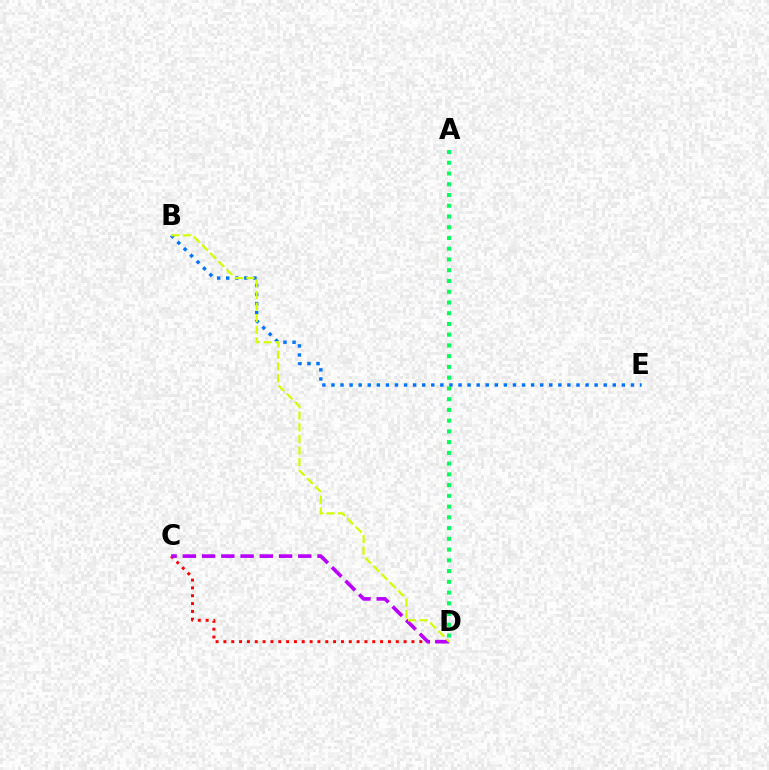{('C', 'D'): [{'color': '#ff0000', 'line_style': 'dotted', 'thickness': 2.13}, {'color': '#b900ff', 'line_style': 'dashed', 'thickness': 2.61}], ('B', 'E'): [{'color': '#0074ff', 'line_style': 'dotted', 'thickness': 2.47}], ('B', 'D'): [{'color': '#d1ff00', 'line_style': 'dashed', 'thickness': 1.58}], ('A', 'D'): [{'color': '#00ff5c', 'line_style': 'dotted', 'thickness': 2.92}]}